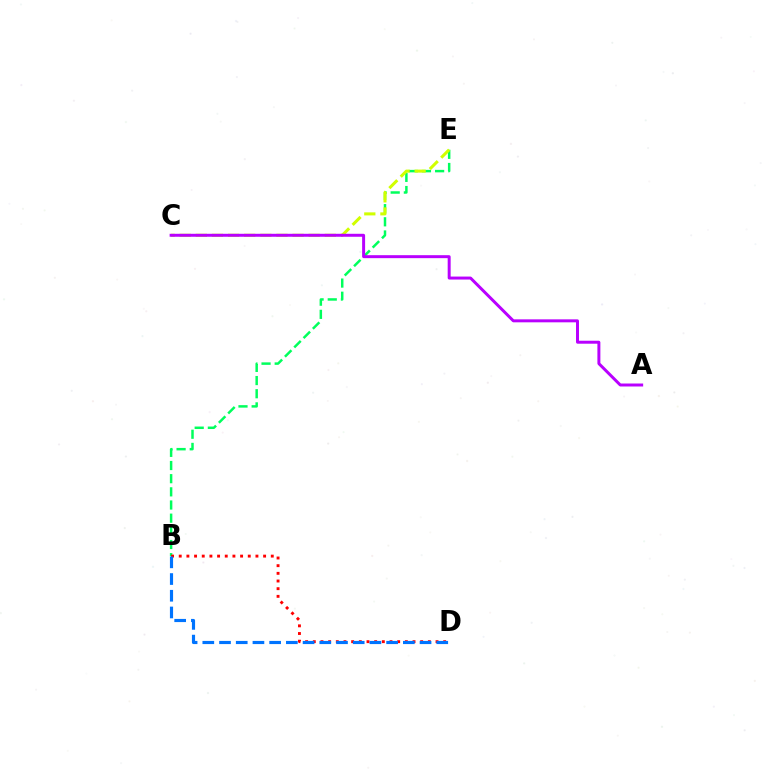{('B', 'E'): [{'color': '#00ff5c', 'line_style': 'dashed', 'thickness': 1.79}], ('B', 'D'): [{'color': '#ff0000', 'line_style': 'dotted', 'thickness': 2.08}, {'color': '#0074ff', 'line_style': 'dashed', 'thickness': 2.27}], ('C', 'E'): [{'color': '#d1ff00', 'line_style': 'dashed', 'thickness': 2.19}], ('A', 'C'): [{'color': '#b900ff', 'line_style': 'solid', 'thickness': 2.14}]}